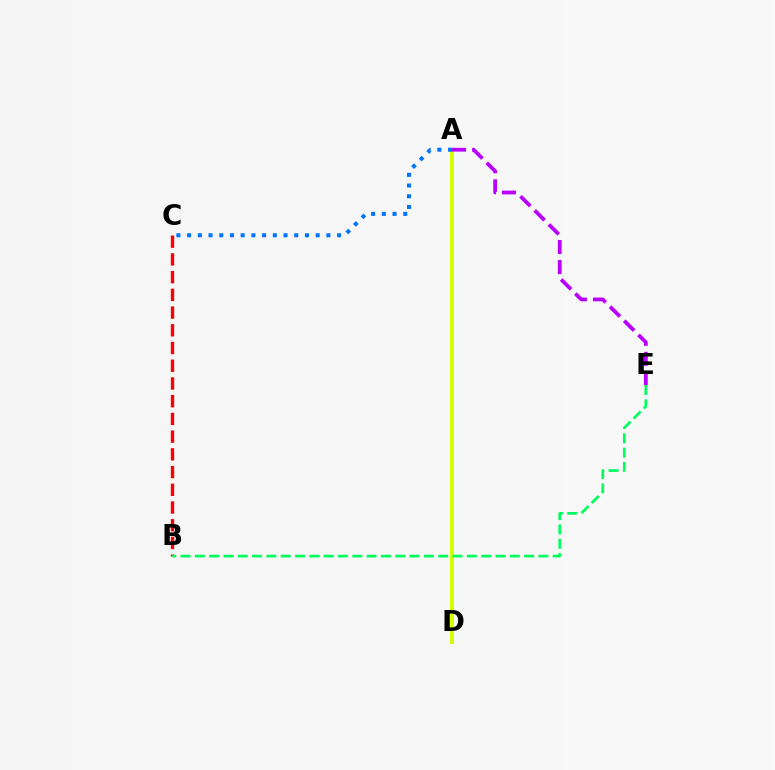{('B', 'C'): [{'color': '#ff0000', 'line_style': 'dashed', 'thickness': 2.41}], ('A', 'D'): [{'color': '#d1ff00', 'line_style': 'solid', 'thickness': 2.83}], ('B', 'E'): [{'color': '#00ff5c', 'line_style': 'dashed', 'thickness': 1.94}], ('A', 'E'): [{'color': '#b900ff', 'line_style': 'dashed', 'thickness': 2.72}], ('A', 'C'): [{'color': '#0074ff', 'line_style': 'dotted', 'thickness': 2.91}]}